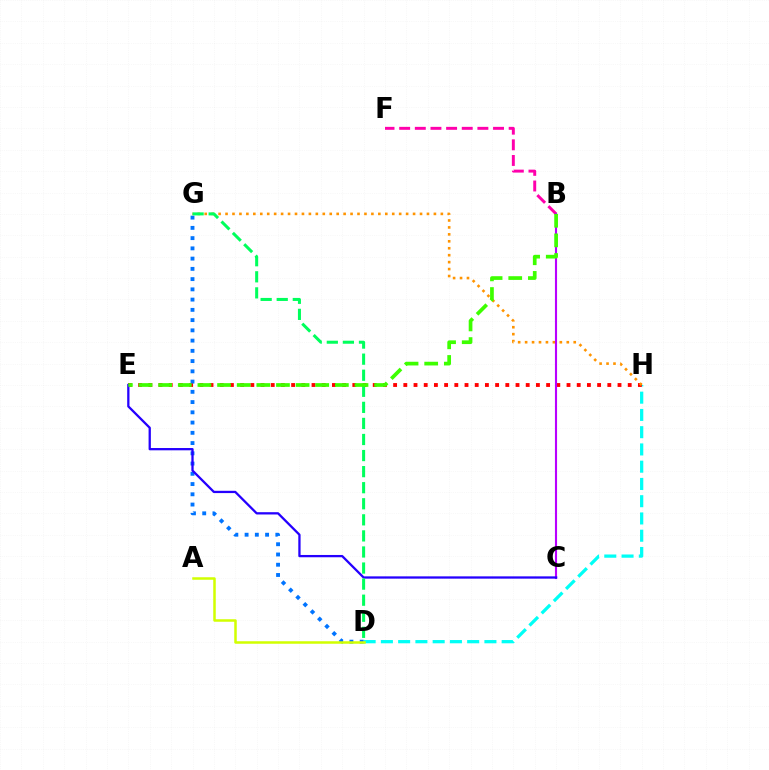{('B', 'F'): [{'color': '#ff00ac', 'line_style': 'dashed', 'thickness': 2.13}], ('D', 'H'): [{'color': '#00fff6', 'line_style': 'dashed', 'thickness': 2.34}], ('E', 'H'): [{'color': '#ff0000', 'line_style': 'dotted', 'thickness': 2.77}], ('G', 'H'): [{'color': '#ff9400', 'line_style': 'dotted', 'thickness': 1.89}], ('B', 'C'): [{'color': '#b900ff', 'line_style': 'solid', 'thickness': 1.52}], ('D', 'G'): [{'color': '#0074ff', 'line_style': 'dotted', 'thickness': 2.78}, {'color': '#00ff5c', 'line_style': 'dashed', 'thickness': 2.18}], ('C', 'E'): [{'color': '#2500ff', 'line_style': 'solid', 'thickness': 1.65}], ('A', 'D'): [{'color': '#d1ff00', 'line_style': 'solid', 'thickness': 1.81}], ('B', 'E'): [{'color': '#3dff00', 'line_style': 'dashed', 'thickness': 2.67}]}